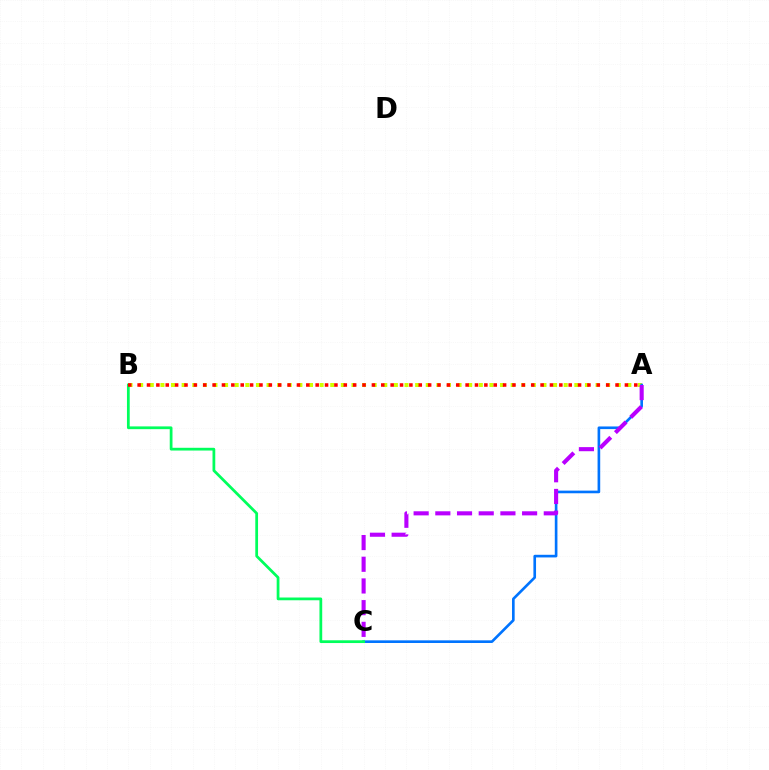{('A', 'B'): [{'color': '#d1ff00', 'line_style': 'dotted', 'thickness': 2.88}, {'color': '#ff0000', 'line_style': 'dotted', 'thickness': 2.55}], ('A', 'C'): [{'color': '#0074ff', 'line_style': 'solid', 'thickness': 1.9}, {'color': '#b900ff', 'line_style': 'dashed', 'thickness': 2.95}], ('B', 'C'): [{'color': '#00ff5c', 'line_style': 'solid', 'thickness': 1.98}]}